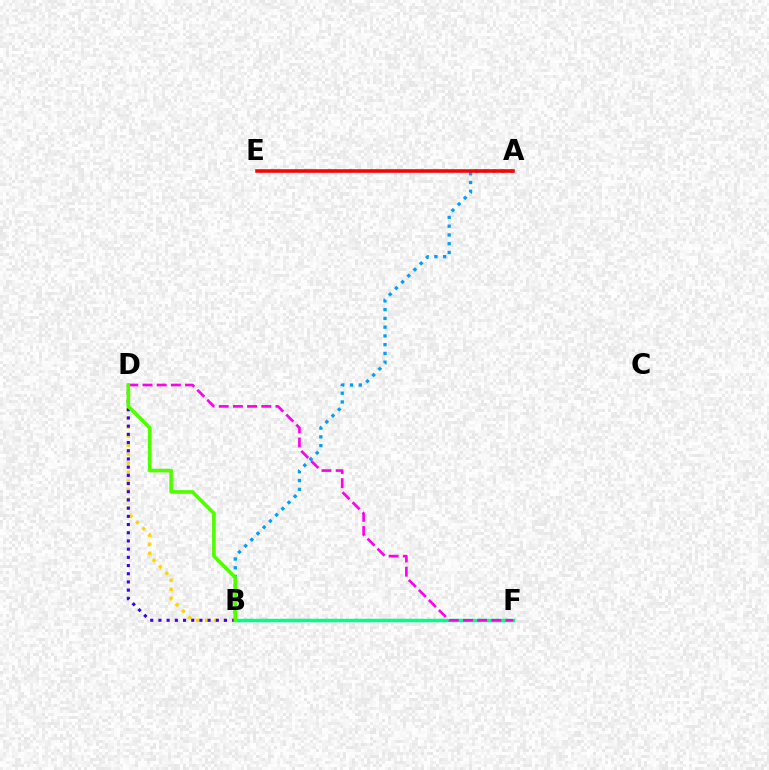{('A', 'B'): [{'color': '#009eff', 'line_style': 'dotted', 'thickness': 2.38}], ('A', 'E'): [{'color': '#ff0000', 'line_style': 'solid', 'thickness': 2.57}], ('B', 'D'): [{'color': '#ffd500', 'line_style': 'dotted', 'thickness': 2.44}, {'color': '#3700ff', 'line_style': 'dotted', 'thickness': 2.23}, {'color': '#4fff00', 'line_style': 'solid', 'thickness': 2.62}], ('B', 'F'): [{'color': '#00ff86', 'line_style': 'solid', 'thickness': 2.51}], ('D', 'F'): [{'color': '#ff00ed', 'line_style': 'dashed', 'thickness': 1.93}]}